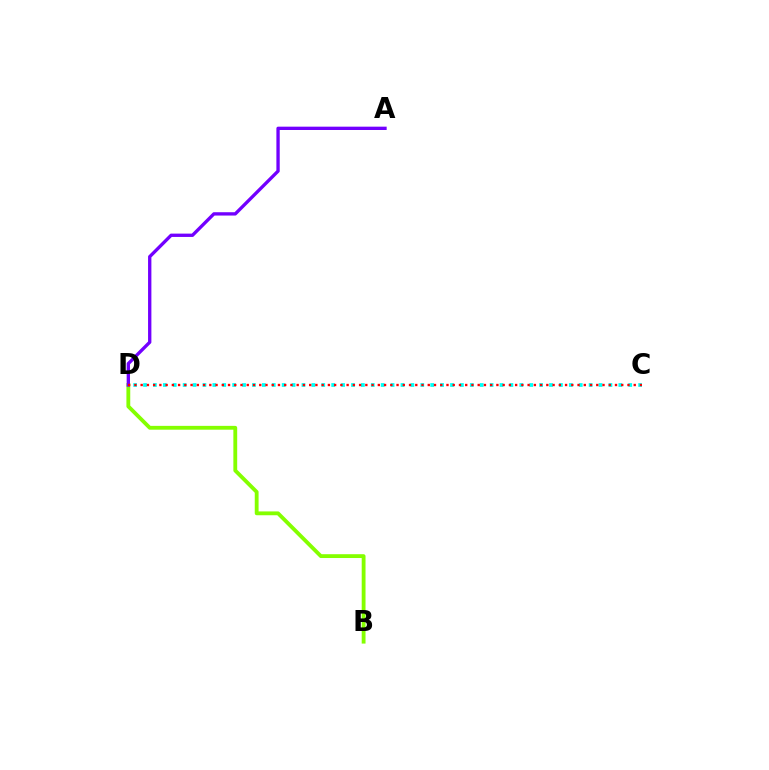{('B', 'D'): [{'color': '#84ff00', 'line_style': 'solid', 'thickness': 2.76}], ('C', 'D'): [{'color': '#00fff6', 'line_style': 'dotted', 'thickness': 2.69}, {'color': '#ff0000', 'line_style': 'dotted', 'thickness': 1.7}], ('A', 'D'): [{'color': '#7200ff', 'line_style': 'solid', 'thickness': 2.4}]}